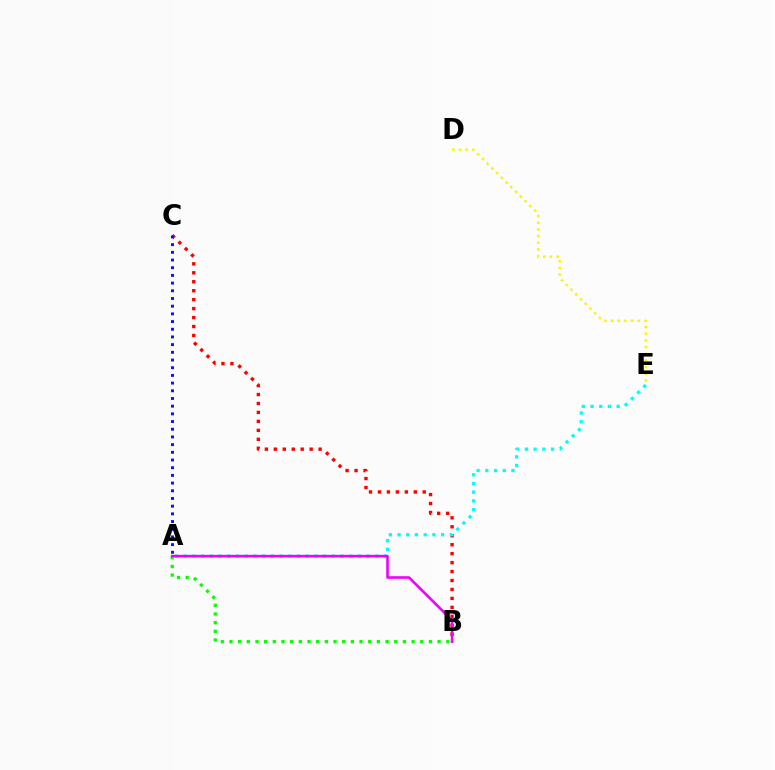{('B', 'C'): [{'color': '#ff0000', 'line_style': 'dotted', 'thickness': 2.43}], ('A', 'B'): [{'color': '#08ff00', 'line_style': 'dotted', 'thickness': 2.36}, {'color': '#ee00ff', 'line_style': 'solid', 'thickness': 1.86}], ('A', 'E'): [{'color': '#00fff6', 'line_style': 'dotted', 'thickness': 2.37}], ('D', 'E'): [{'color': '#fcf500', 'line_style': 'dotted', 'thickness': 1.81}], ('A', 'C'): [{'color': '#0010ff', 'line_style': 'dotted', 'thickness': 2.09}]}